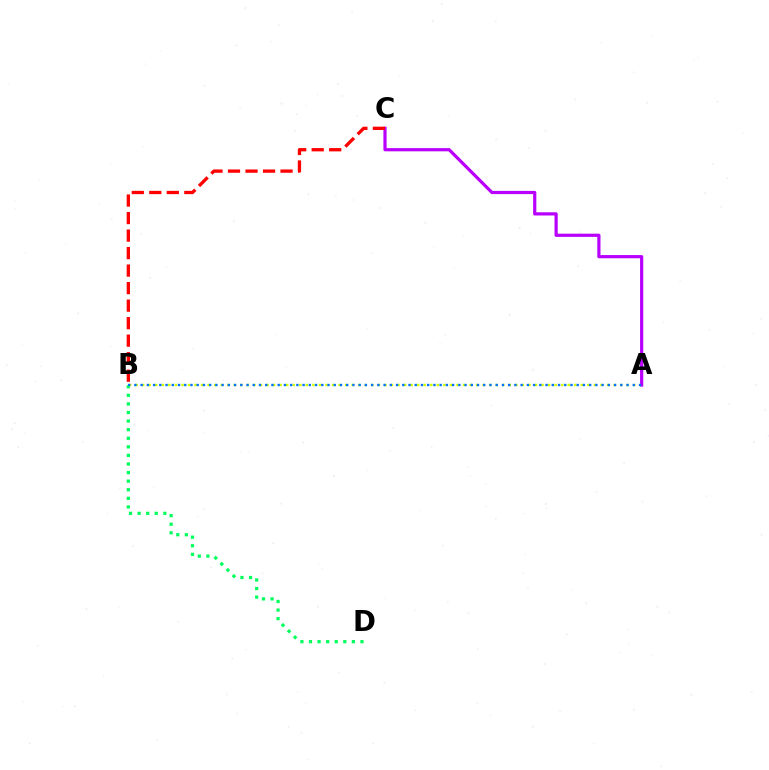{('B', 'D'): [{'color': '#00ff5c', 'line_style': 'dotted', 'thickness': 2.33}], ('A', 'B'): [{'color': '#d1ff00', 'line_style': 'dotted', 'thickness': 1.78}, {'color': '#0074ff', 'line_style': 'dotted', 'thickness': 1.69}], ('A', 'C'): [{'color': '#b900ff', 'line_style': 'solid', 'thickness': 2.31}], ('B', 'C'): [{'color': '#ff0000', 'line_style': 'dashed', 'thickness': 2.38}]}